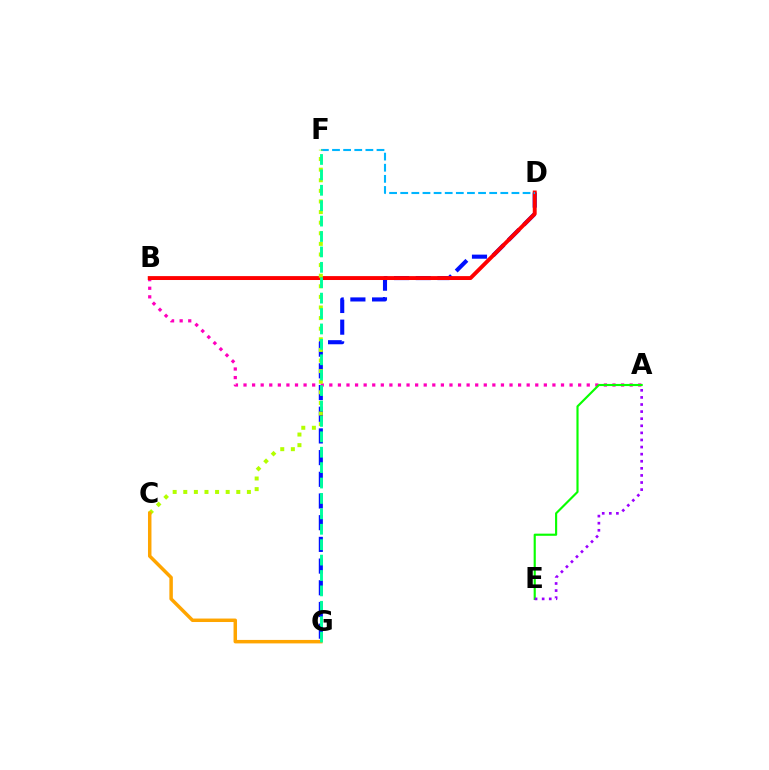{('D', 'G'): [{'color': '#0010ff', 'line_style': 'dashed', 'thickness': 2.95}], ('A', 'B'): [{'color': '#ff00bd', 'line_style': 'dotted', 'thickness': 2.33}], ('B', 'D'): [{'color': '#ff0000', 'line_style': 'solid', 'thickness': 2.82}], ('D', 'F'): [{'color': '#00b5ff', 'line_style': 'dashed', 'thickness': 1.51}], ('C', 'F'): [{'color': '#b3ff00', 'line_style': 'dotted', 'thickness': 2.88}], ('C', 'G'): [{'color': '#ffa500', 'line_style': 'solid', 'thickness': 2.5}], ('A', 'E'): [{'color': '#08ff00', 'line_style': 'solid', 'thickness': 1.54}, {'color': '#9b00ff', 'line_style': 'dotted', 'thickness': 1.93}], ('F', 'G'): [{'color': '#00ff9d', 'line_style': 'dashed', 'thickness': 2.09}]}